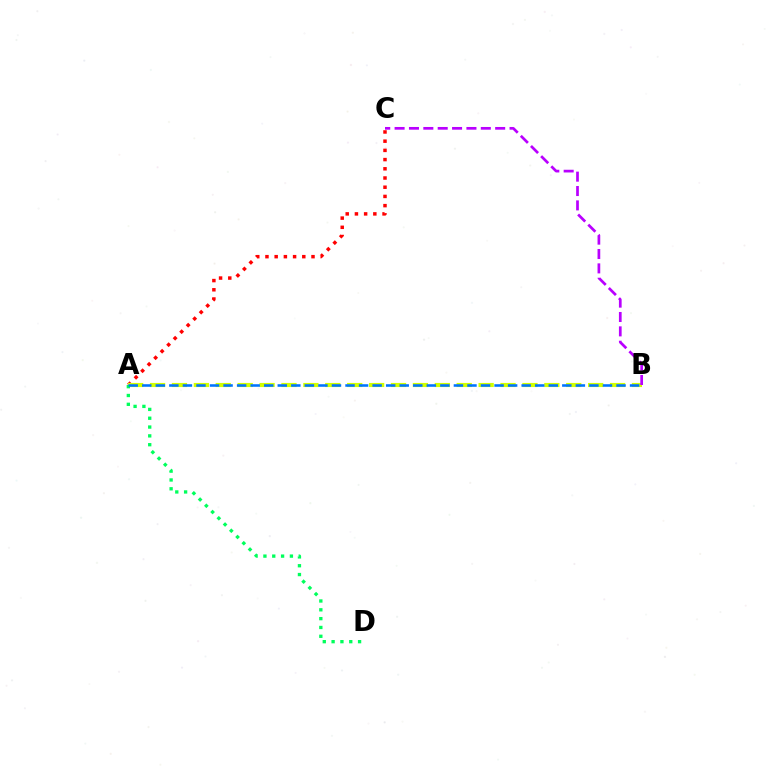{('A', 'C'): [{'color': '#ff0000', 'line_style': 'dotted', 'thickness': 2.5}], ('A', 'B'): [{'color': '#d1ff00', 'line_style': 'dashed', 'thickness': 2.98}, {'color': '#0074ff', 'line_style': 'dashed', 'thickness': 1.84}], ('A', 'D'): [{'color': '#00ff5c', 'line_style': 'dotted', 'thickness': 2.4}], ('B', 'C'): [{'color': '#b900ff', 'line_style': 'dashed', 'thickness': 1.95}]}